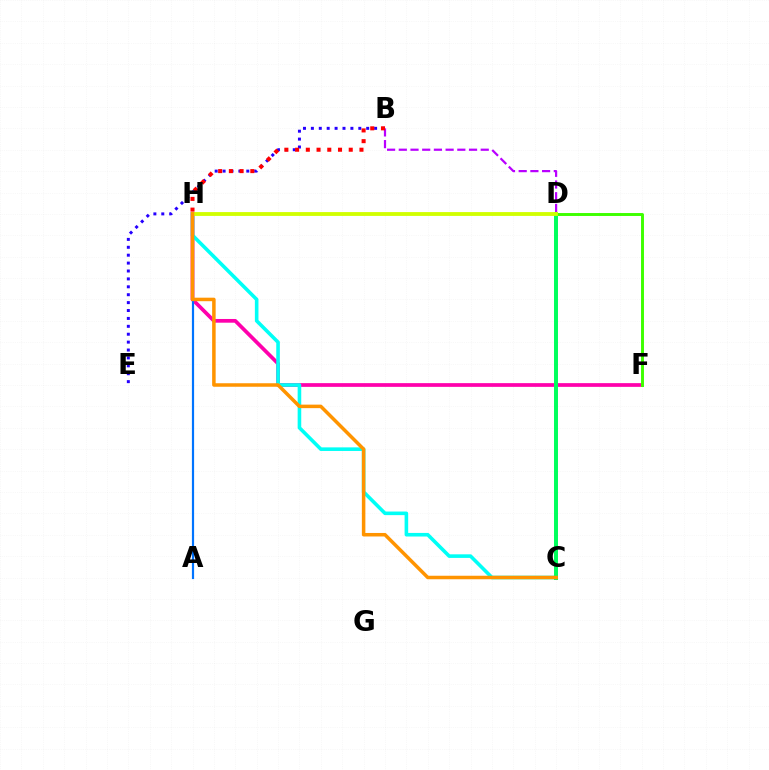{('B', 'E'): [{'color': '#2500ff', 'line_style': 'dotted', 'thickness': 2.15}], ('F', 'H'): [{'color': '#ff00ac', 'line_style': 'solid', 'thickness': 2.68}], ('B', 'D'): [{'color': '#b900ff', 'line_style': 'dashed', 'thickness': 1.59}], ('B', 'H'): [{'color': '#ff0000', 'line_style': 'dotted', 'thickness': 2.91}], ('D', 'F'): [{'color': '#3dff00', 'line_style': 'solid', 'thickness': 2.11}], ('C', 'H'): [{'color': '#00fff6', 'line_style': 'solid', 'thickness': 2.59}, {'color': '#ff9400', 'line_style': 'solid', 'thickness': 2.53}], ('A', 'H'): [{'color': '#0074ff', 'line_style': 'solid', 'thickness': 1.58}], ('C', 'D'): [{'color': '#00ff5c', 'line_style': 'solid', 'thickness': 2.86}], ('D', 'H'): [{'color': '#d1ff00', 'line_style': 'solid', 'thickness': 2.75}]}